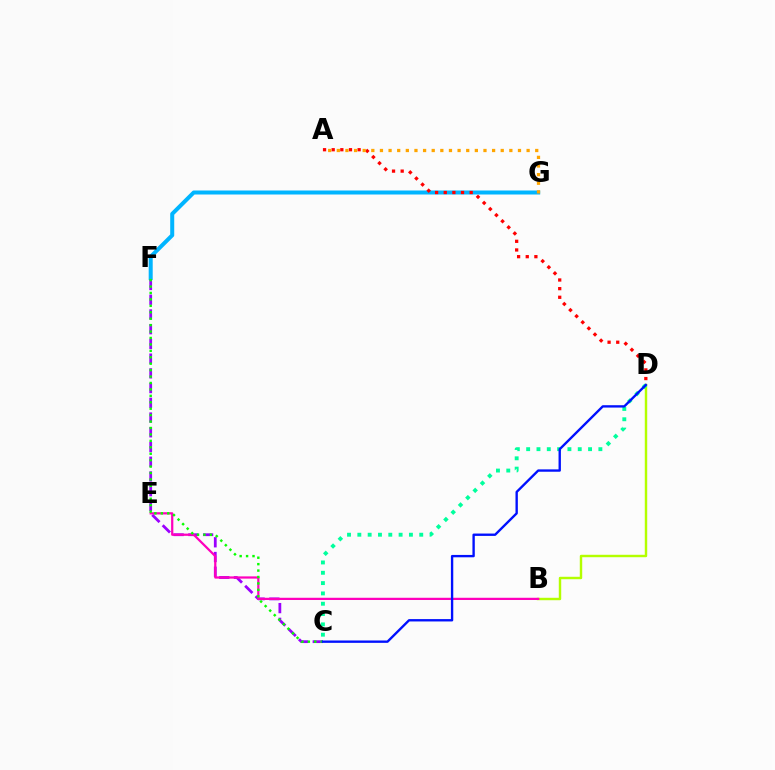{('B', 'D'): [{'color': '#b3ff00', 'line_style': 'solid', 'thickness': 1.75}], ('F', 'G'): [{'color': '#00b5ff', 'line_style': 'solid', 'thickness': 2.89}], ('A', 'D'): [{'color': '#ff0000', 'line_style': 'dotted', 'thickness': 2.35}], ('C', 'F'): [{'color': '#9b00ff', 'line_style': 'dashed', 'thickness': 2.0}, {'color': '#08ff00', 'line_style': 'dotted', 'thickness': 1.75}], ('B', 'E'): [{'color': '#ff00bd', 'line_style': 'solid', 'thickness': 1.61}], ('C', 'D'): [{'color': '#00ff9d', 'line_style': 'dotted', 'thickness': 2.8}, {'color': '#0010ff', 'line_style': 'solid', 'thickness': 1.7}], ('A', 'G'): [{'color': '#ffa500', 'line_style': 'dotted', 'thickness': 2.34}]}